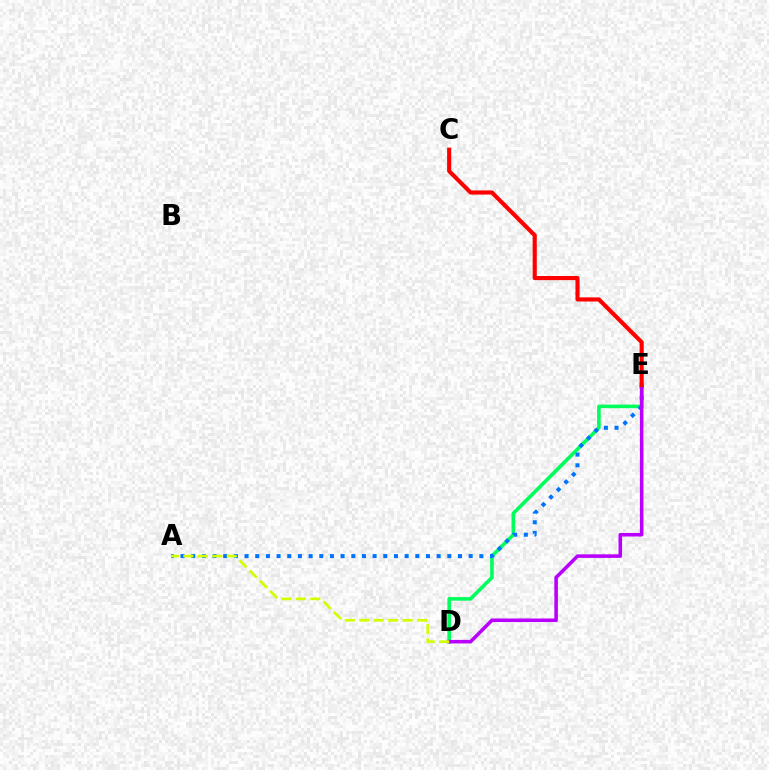{('D', 'E'): [{'color': '#00ff5c', 'line_style': 'solid', 'thickness': 2.59}, {'color': '#b900ff', 'line_style': 'solid', 'thickness': 2.57}], ('A', 'E'): [{'color': '#0074ff', 'line_style': 'dotted', 'thickness': 2.9}], ('A', 'D'): [{'color': '#d1ff00', 'line_style': 'dashed', 'thickness': 1.96}], ('C', 'E'): [{'color': '#ff0000', 'line_style': 'solid', 'thickness': 2.96}]}